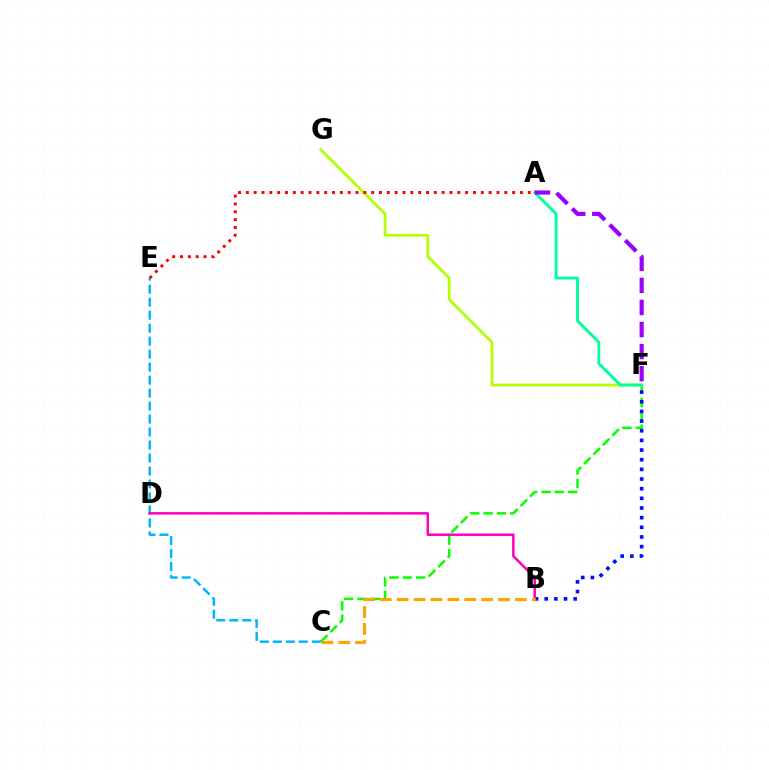{('C', 'F'): [{'color': '#08ff00', 'line_style': 'dashed', 'thickness': 1.81}], ('B', 'F'): [{'color': '#0010ff', 'line_style': 'dotted', 'thickness': 2.62}], ('C', 'E'): [{'color': '#00b5ff', 'line_style': 'dashed', 'thickness': 1.76}], ('F', 'G'): [{'color': '#b3ff00', 'line_style': 'solid', 'thickness': 1.98}], ('A', 'F'): [{'color': '#00ff9d', 'line_style': 'solid', 'thickness': 2.08}, {'color': '#9b00ff', 'line_style': 'dashed', 'thickness': 3.0}], ('B', 'D'): [{'color': '#ff00bd', 'line_style': 'solid', 'thickness': 1.81}], ('A', 'E'): [{'color': '#ff0000', 'line_style': 'dotted', 'thickness': 2.13}], ('B', 'C'): [{'color': '#ffa500', 'line_style': 'dashed', 'thickness': 2.29}]}